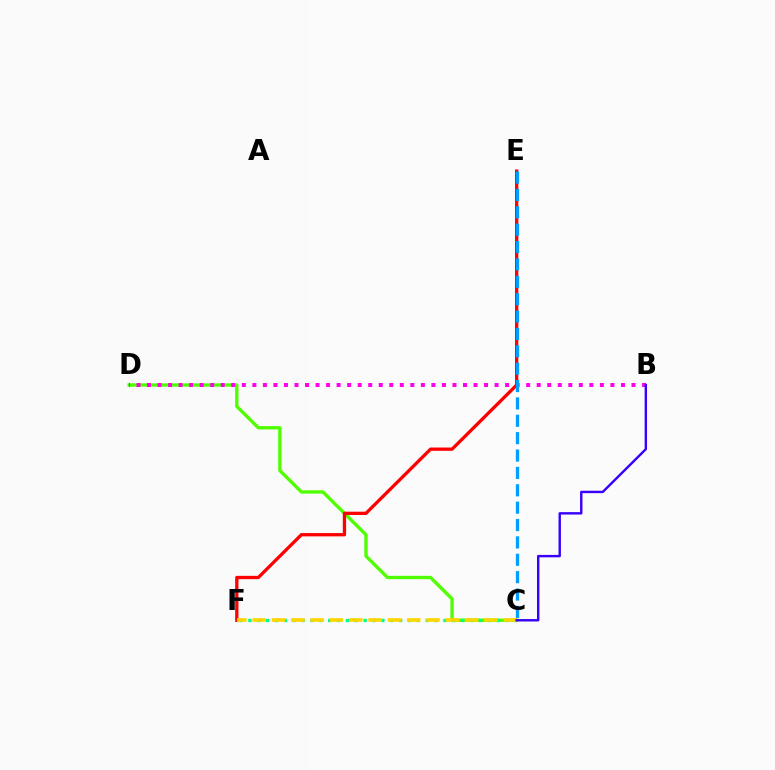{('C', 'D'): [{'color': '#4fff00', 'line_style': 'solid', 'thickness': 2.4}], ('B', 'D'): [{'color': '#ff00ed', 'line_style': 'dotted', 'thickness': 2.86}], ('C', 'F'): [{'color': '#00ff86', 'line_style': 'dotted', 'thickness': 2.41}, {'color': '#ffd500', 'line_style': 'dashed', 'thickness': 2.62}], ('E', 'F'): [{'color': '#ff0000', 'line_style': 'solid', 'thickness': 2.38}], ('C', 'E'): [{'color': '#009eff', 'line_style': 'dashed', 'thickness': 2.36}], ('B', 'C'): [{'color': '#3700ff', 'line_style': 'solid', 'thickness': 1.73}]}